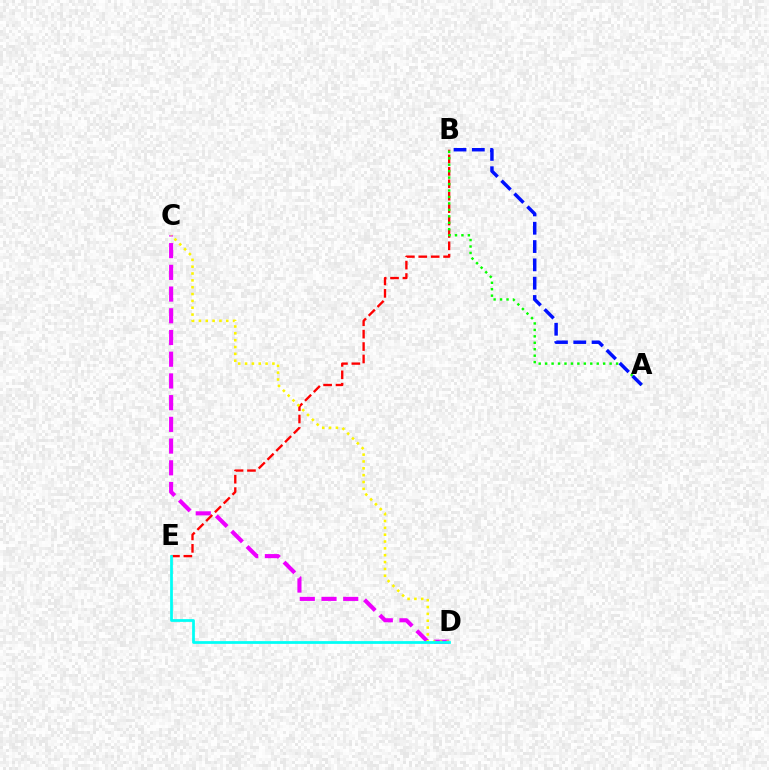{('C', 'D'): [{'color': '#ee00ff', 'line_style': 'dashed', 'thickness': 2.95}, {'color': '#fcf500', 'line_style': 'dotted', 'thickness': 1.86}], ('B', 'E'): [{'color': '#ff0000', 'line_style': 'dashed', 'thickness': 1.69}], ('A', 'B'): [{'color': '#08ff00', 'line_style': 'dotted', 'thickness': 1.75}, {'color': '#0010ff', 'line_style': 'dashed', 'thickness': 2.49}], ('D', 'E'): [{'color': '#00fff6', 'line_style': 'solid', 'thickness': 1.98}]}